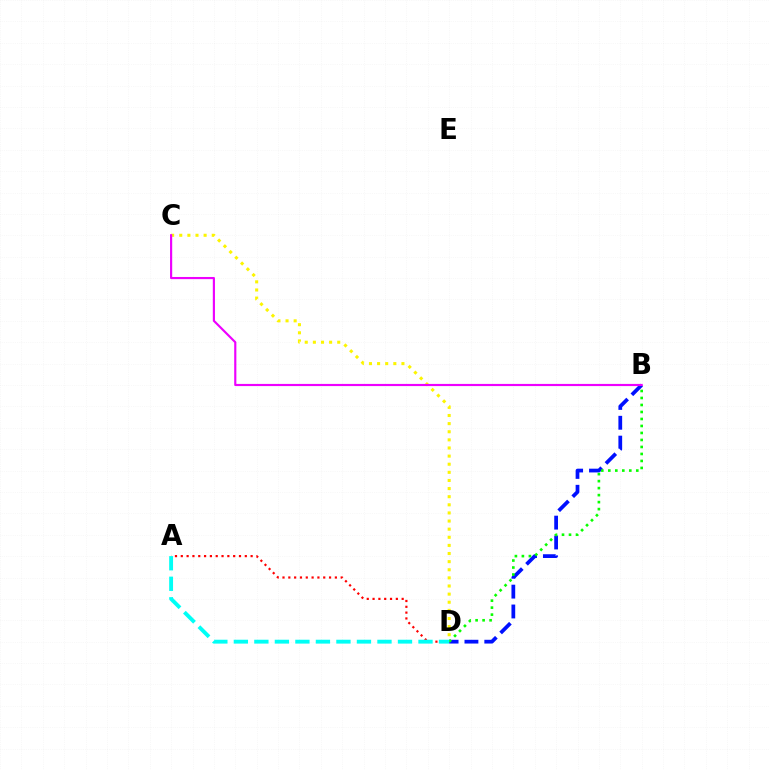{('B', 'D'): [{'color': '#0010ff', 'line_style': 'dashed', 'thickness': 2.7}, {'color': '#08ff00', 'line_style': 'dotted', 'thickness': 1.9}], ('C', 'D'): [{'color': '#fcf500', 'line_style': 'dotted', 'thickness': 2.21}], ('A', 'D'): [{'color': '#ff0000', 'line_style': 'dotted', 'thickness': 1.58}, {'color': '#00fff6', 'line_style': 'dashed', 'thickness': 2.79}], ('B', 'C'): [{'color': '#ee00ff', 'line_style': 'solid', 'thickness': 1.56}]}